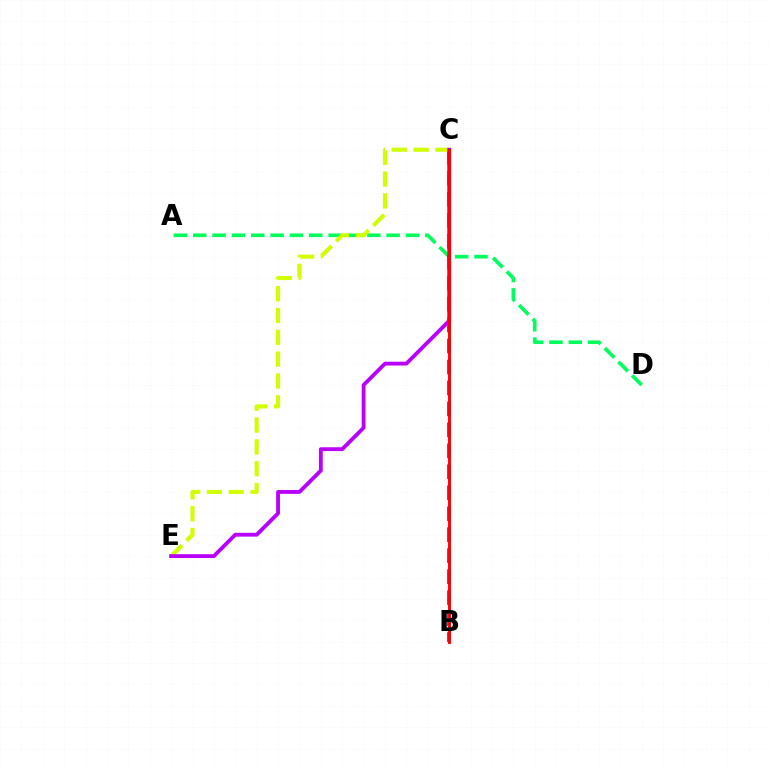{('A', 'D'): [{'color': '#00ff5c', 'line_style': 'dashed', 'thickness': 2.63}], ('B', 'C'): [{'color': '#0074ff', 'line_style': 'dashed', 'thickness': 2.85}, {'color': '#ff0000', 'line_style': 'solid', 'thickness': 2.09}], ('C', 'E'): [{'color': '#d1ff00', 'line_style': 'dashed', 'thickness': 2.97}, {'color': '#b900ff', 'line_style': 'solid', 'thickness': 2.75}]}